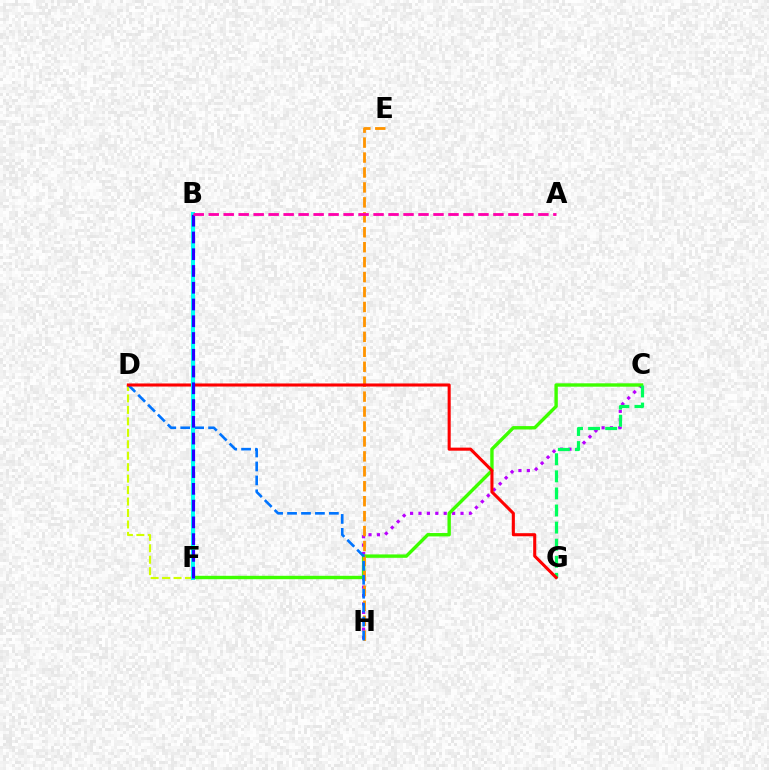{('C', 'H'): [{'color': '#b900ff', 'line_style': 'dotted', 'thickness': 2.28}], ('C', 'F'): [{'color': '#3dff00', 'line_style': 'solid', 'thickness': 2.44}], ('E', 'H'): [{'color': '#ff9400', 'line_style': 'dashed', 'thickness': 2.03}], ('C', 'G'): [{'color': '#00ff5c', 'line_style': 'dashed', 'thickness': 2.32}], ('D', 'F'): [{'color': '#d1ff00', 'line_style': 'dashed', 'thickness': 1.56}], ('D', 'H'): [{'color': '#0074ff', 'line_style': 'dashed', 'thickness': 1.89}], ('D', 'G'): [{'color': '#ff0000', 'line_style': 'solid', 'thickness': 2.21}], ('B', 'F'): [{'color': '#00fff6', 'line_style': 'solid', 'thickness': 2.9}, {'color': '#2500ff', 'line_style': 'dashed', 'thickness': 2.28}], ('A', 'B'): [{'color': '#ff00ac', 'line_style': 'dashed', 'thickness': 2.04}]}